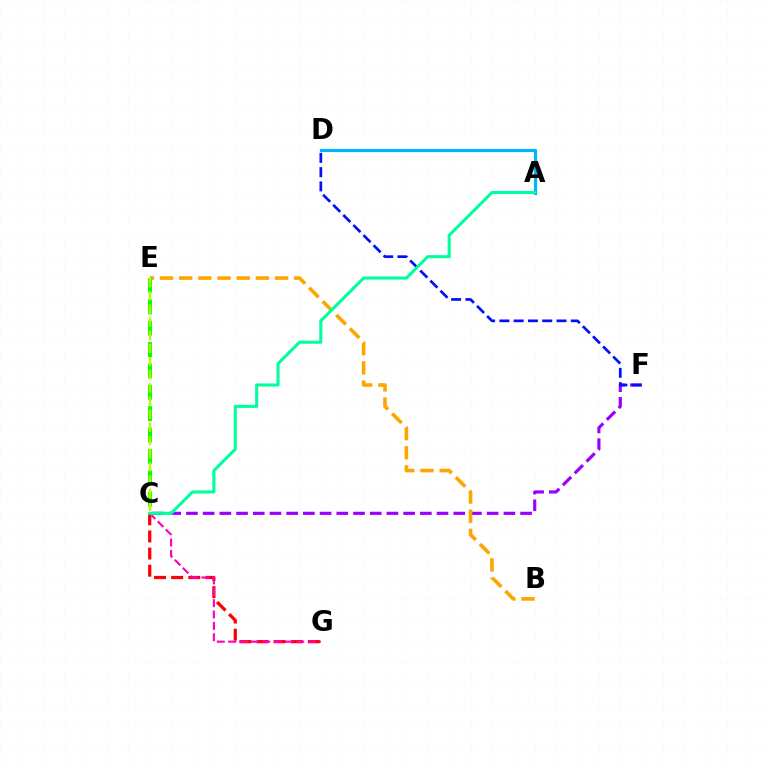{('C', 'G'): [{'color': '#ff0000', 'line_style': 'dashed', 'thickness': 2.33}, {'color': '#ff00bd', 'line_style': 'dashed', 'thickness': 1.54}], ('A', 'D'): [{'color': '#00b5ff', 'line_style': 'solid', 'thickness': 2.29}], ('C', 'F'): [{'color': '#9b00ff', 'line_style': 'dashed', 'thickness': 2.27}], ('D', 'F'): [{'color': '#0010ff', 'line_style': 'dashed', 'thickness': 1.94}], ('B', 'E'): [{'color': '#ffa500', 'line_style': 'dashed', 'thickness': 2.61}], ('C', 'E'): [{'color': '#08ff00', 'line_style': 'dashed', 'thickness': 2.9}, {'color': '#b3ff00', 'line_style': 'dashed', 'thickness': 1.79}], ('A', 'C'): [{'color': '#00ff9d', 'line_style': 'solid', 'thickness': 2.22}]}